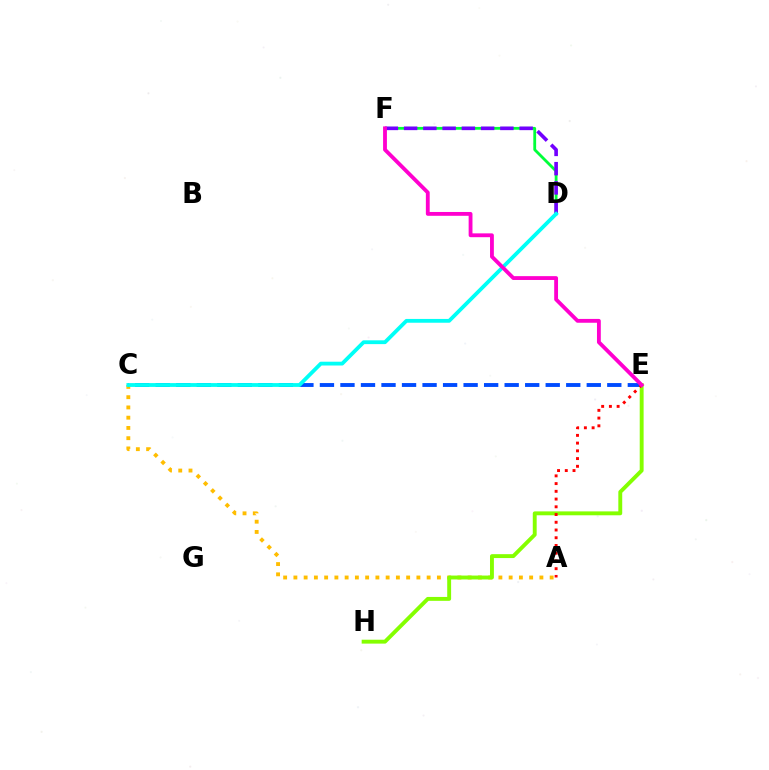{('D', 'F'): [{'color': '#00ff39', 'line_style': 'solid', 'thickness': 2.02}, {'color': '#7200ff', 'line_style': 'dashed', 'thickness': 2.62}], ('A', 'C'): [{'color': '#ffbd00', 'line_style': 'dotted', 'thickness': 2.78}], ('C', 'E'): [{'color': '#004bff', 'line_style': 'dashed', 'thickness': 2.79}], ('E', 'H'): [{'color': '#84ff00', 'line_style': 'solid', 'thickness': 2.8}], ('A', 'E'): [{'color': '#ff0000', 'line_style': 'dotted', 'thickness': 2.1}], ('C', 'D'): [{'color': '#00fff6', 'line_style': 'solid', 'thickness': 2.74}], ('E', 'F'): [{'color': '#ff00cf', 'line_style': 'solid', 'thickness': 2.76}]}